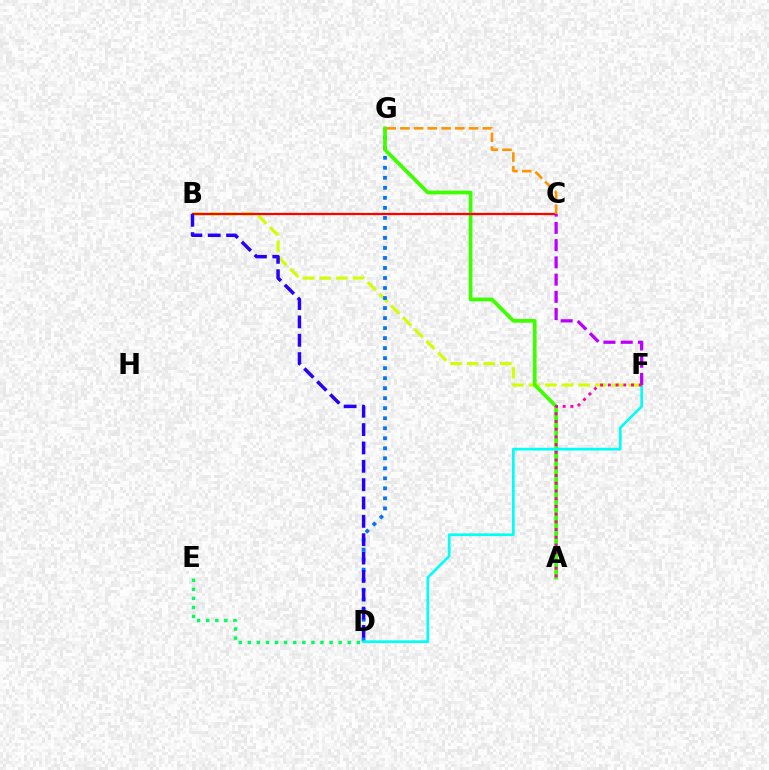{('B', 'F'): [{'color': '#d1ff00', 'line_style': 'dashed', 'thickness': 2.26}], ('D', 'G'): [{'color': '#0074ff', 'line_style': 'dotted', 'thickness': 2.72}], ('A', 'G'): [{'color': '#3dff00', 'line_style': 'solid', 'thickness': 2.67}], ('D', 'E'): [{'color': '#00ff5c', 'line_style': 'dotted', 'thickness': 2.47}], ('D', 'F'): [{'color': '#00fff6', 'line_style': 'solid', 'thickness': 1.92}], ('B', 'C'): [{'color': '#ff0000', 'line_style': 'solid', 'thickness': 1.62}], ('B', 'D'): [{'color': '#2500ff', 'line_style': 'dashed', 'thickness': 2.49}], ('C', 'F'): [{'color': '#b900ff', 'line_style': 'dashed', 'thickness': 2.34}], ('C', 'G'): [{'color': '#ff9400', 'line_style': 'dashed', 'thickness': 1.86}], ('A', 'F'): [{'color': '#ff00ac', 'line_style': 'dotted', 'thickness': 2.1}]}